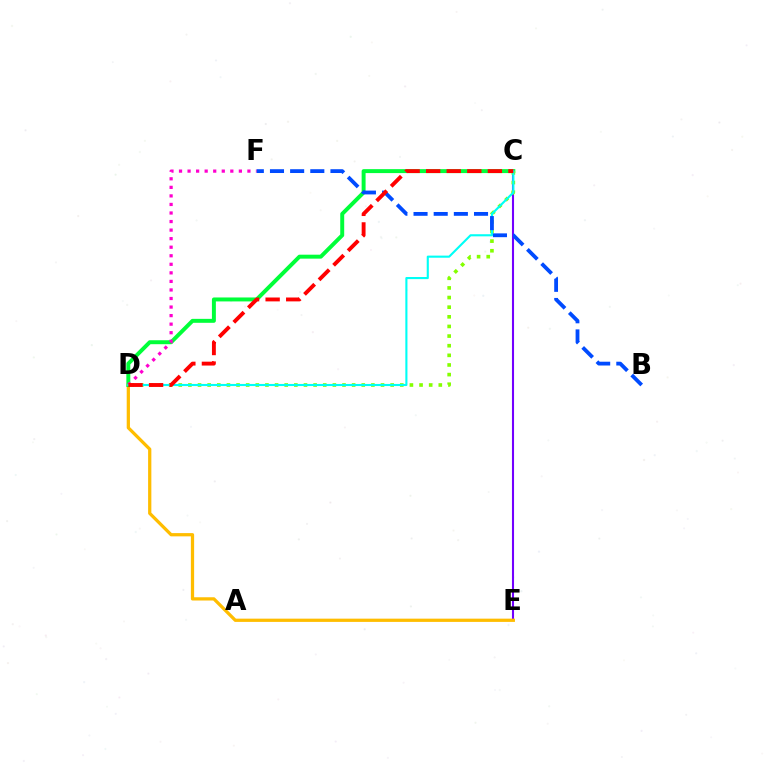{('C', 'E'): [{'color': '#7200ff', 'line_style': 'solid', 'thickness': 1.5}], ('D', 'E'): [{'color': '#ffbd00', 'line_style': 'solid', 'thickness': 2.34}], ('C', 'D'): [{'color': '#00ff39', 'line_style': 'solid', 'thickness': 2.85}, {'color': '#84ff00', 'line_style': 'dotted', 'thickness': 2.62}, {'color': '#00fff6', 'line_style': 'solid', 'thickness': 1.52}, {'color': '#ff0000', 'line_style': 'dashed', 'thickness': 2.79}], ('D', 'F'): [{'color': '#ff00cf', 'line_style': 'dotted', 'thickness': 2.32}], ('B', 'F'): [{'color': '#004bff', 'line_style': 'dashed', 'thickness': 2.74}]}